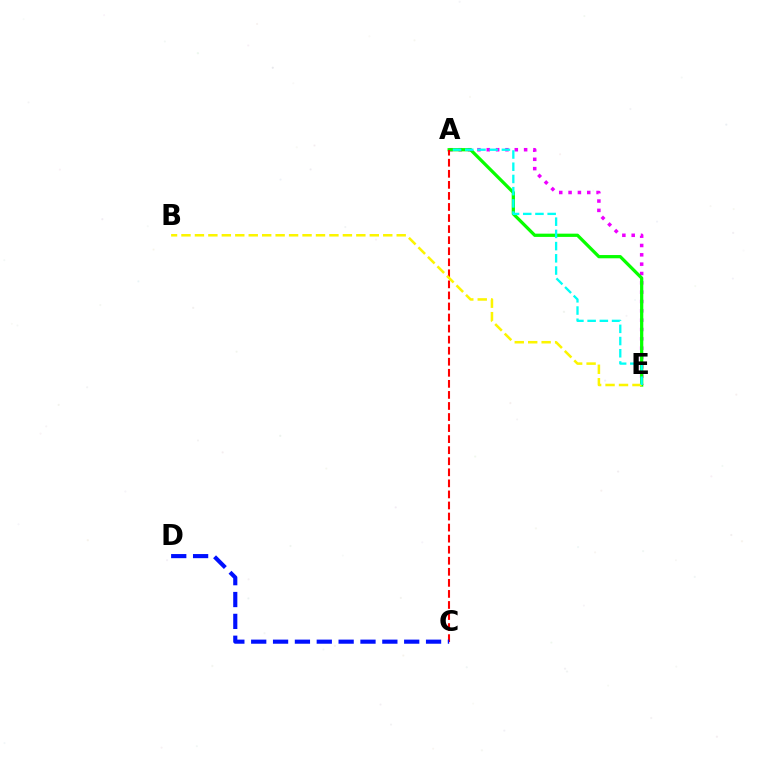{('A', 'E'): [{'color': '#ee00ff', 'line_style': 'dotted', 'thickness': 2.54}, {'color': '#08ff00', 'line_style': 'solid', 'thickness': 2.34}, {'color': '#00fff6', 'line_style': 'dashed', 'thickness': 1.66}], ('A', 'C'): [{'color': '#ff0000', 'line_style': 'dashed', 'thickness': 1.5}], ('B', 'E'): [{'color': '#fcf500', 'line_style': 'dashed', 'thickness': 1.83}], ('C', 'D'): [{'color': '#0010ff', 'line_style': 'dashed', 'thickness': 2.97}]}